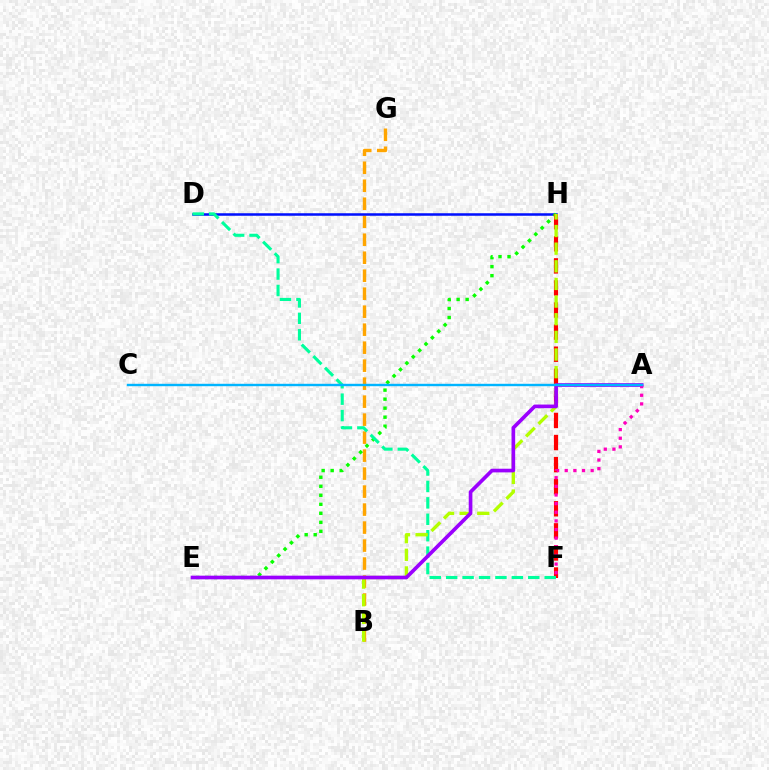{('B', 'G'): [{'color': '#ffa500', 'line_style': 'dashed', 'thickness': 2.44}], ('D', 'H'): [{'color': '#0010ff', 'line_style': 'solid', 'thickness': 1.82}], ('E', 'H'): [{'color': '#08ff00', 'line_style': 'dotted', 'thickness': 2.45}], ('F', 'H'): [{'color': '#ff0000', 'line_style': 'dashed', 'thickness': 3.0}], ('D', 'F'): [{'color': '#00ff9d', 'line_style': 'dashed', 'thickness': 2.23}], ('B', 'H'): [{'color': '#b3ff00', 'line_style': 'dashed', 'thickness': 2.4}], ('A', 'E'): [{'color': '#9b00ff', 'line_style': 'solid', 'thickness': 2.64}], ('A', 'F'): [{'color': '#ff00bd', 'line_style': 'dotted', 'thickness': 2.35}], ('A', 'C'): [{'color': '#00b5ff', 'line_style': 'solid', 'thickness': 1.73}]}